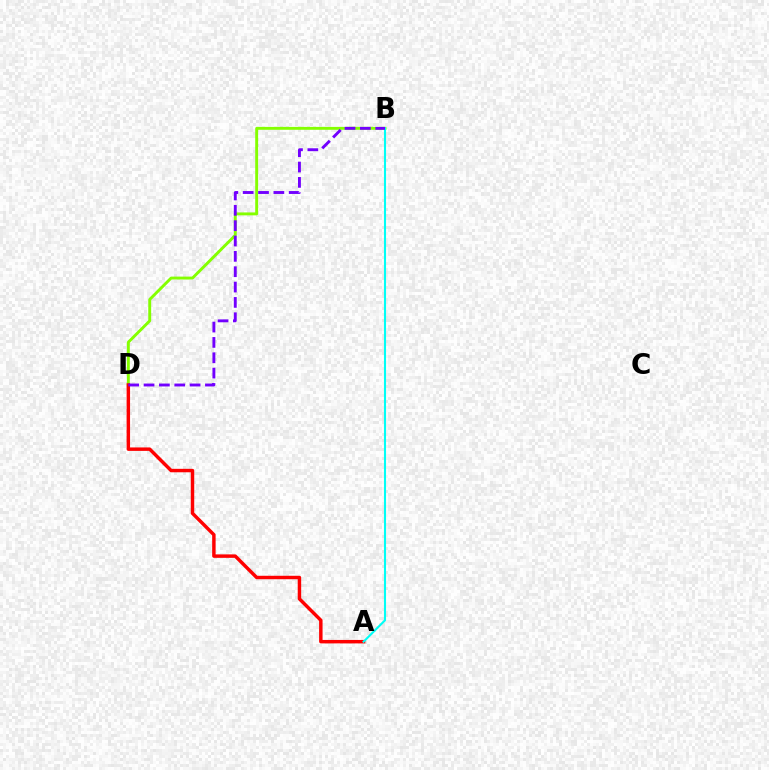{('B', 'D'): [{'color': '#84ff00', 'line_style': 'solid', 'thickness': 2.1}, {'color': '#7200ff', 'line_style': 'dashed', 'thickness': 2.09}], ('A', 'D'): [{'color': '#ff0000', 'line_style': 'solid', 'thickness': 2.48}], ('A', 'B'): [{'color': '#00fff6', 'line_style': 'solid', 'thickness': 1.51}]}